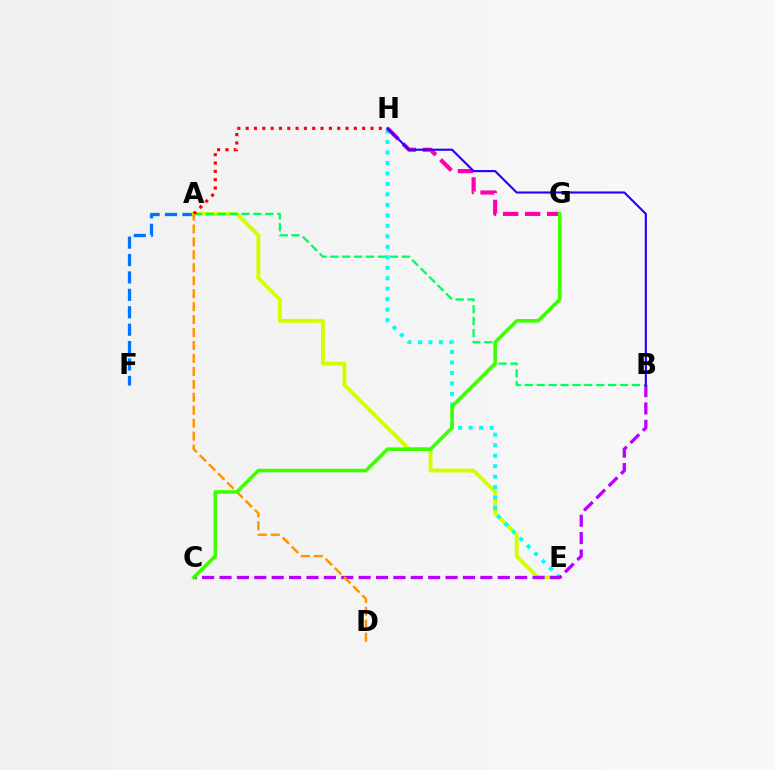{('A', 'F'): [{'color': '#0074ff', 'line_style': 'dashed', 'thickness': 2.37}], ('A', 'E'): [{'color': '#d1ff00', 'line_style': 'solid', 'thickness': 2.81}], ('A', 'B'): [{'color': '#00ff5c', 'line_style': 'dashed', 'thickness': 1.62}], ('E', 'H'): [{'color': '#00fff6', 'line_style': 'dotted', 'thickness': 2.85}], ('B', 'C'): [{'color': '#b900ff', 'line_style': 'dashed', 'thickness': 2.36}], ('G', 'H'): [{'color': '#ff00ac', 'line_style': 'dashed', 'thickness': 2.99}], ('A', 'H'): [{'color': '#ff0000', 'line_style': 'dotted', 'thickness': 2.26}], ('A', 'D'): [{'color': '#ff9400', 'line_style': 'dashed', 'thickness': 1.76}], ('B', 'H'): [{'color': '#2500ff', 'line_style': 'solid', 'thickness': 1.53}], ('C', 'G'): [{'color': '#3dff00', 'line_style': 'solid', 'thickness': 2.57}]}